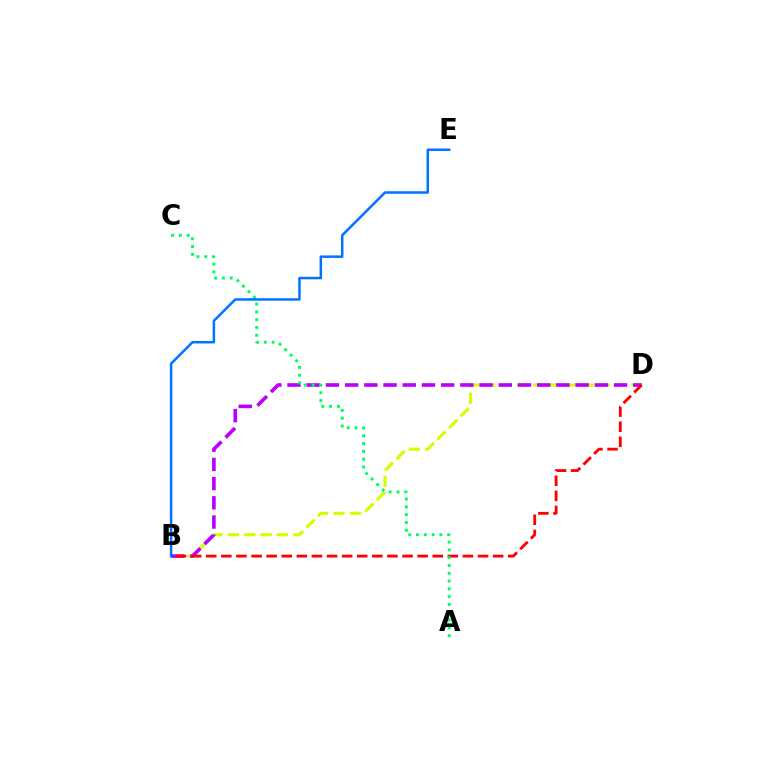{('B', 'D'): [{'color': '#d1ff00', 'line_style': 'dashed', 'thickness': 2.22}, {'color': '#b900ff', 'line_style': 'dashed', 'thickness': 2.61}, {'color': '#ff0000', 'line_style': 'dashed', 'thickness': 2.05}], ('A', 'C'): [{'color': '#00ff5c', 'line_style': 'dotted', 'thickness': 2.12}], ('B', 'E'): [{'color': '#0074ff', 'line_style': 'solid', 'thickness': 1.8}]}